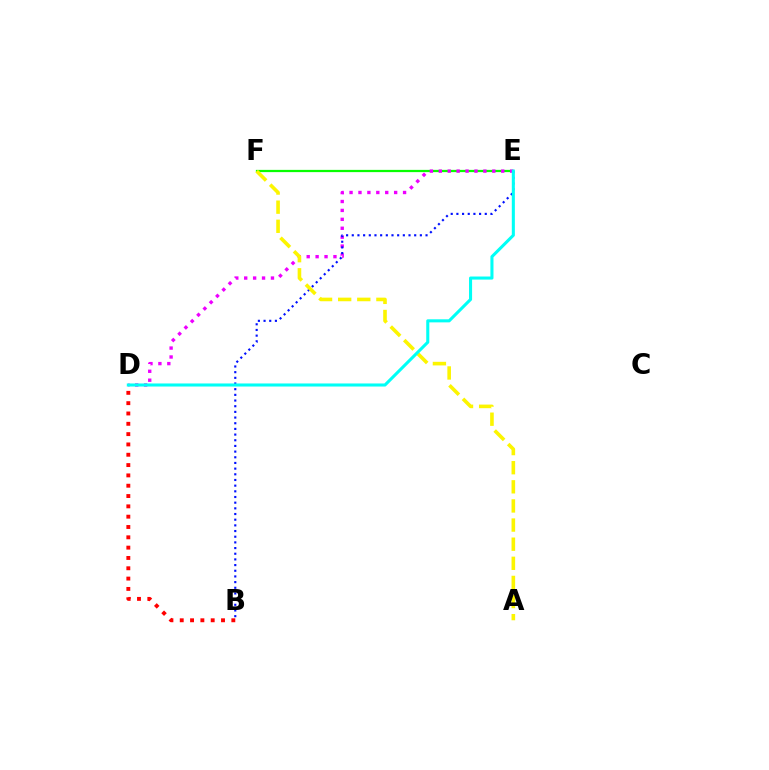{('E', 'F'): [{'color': '#08ff00', 'line_style': 'solid', 'thickness': 1.62}], ('D', 'E'): [{'color': '#ee00ff', 'line_style': 'dotted', 'thickness': 2.42}, {'color': '#00fff6', 'line_style': 'solid', 'thickness': 2.21}], ('B', 'E'): [{'color': '#0010ff', 'line_style': 'dotted', 'thickness': 1.54}], ('B', 'D'): [{'color': '#ff0000', 'line_style': 'dotted', 'thickness': 2.8}], ('A', 'F'): [{'color': '#fcf500', 'line_style': 'dashed', 'thickness': 2.6}]}